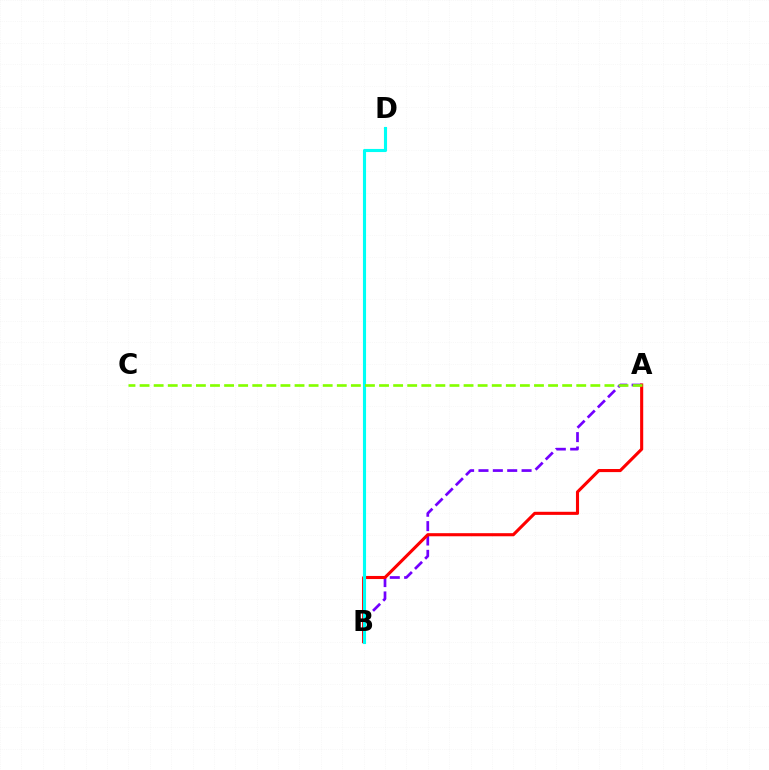{('A', 'B'): [{'color': '#7200ff', 'line_style': 'dashed', 'thickness': 1.95}, {'color': '#ff0000', 'line_style': 'solid', 'thickness': 2.23}], ('B', 'D'): [{'color': '#00fff6', 'line_style': 'solid', 'thickness': 2.24}], ('A', 'C'): [{'color': '#84ff00', 'line_style': 'dashed', 'thickness': 1.91}]}